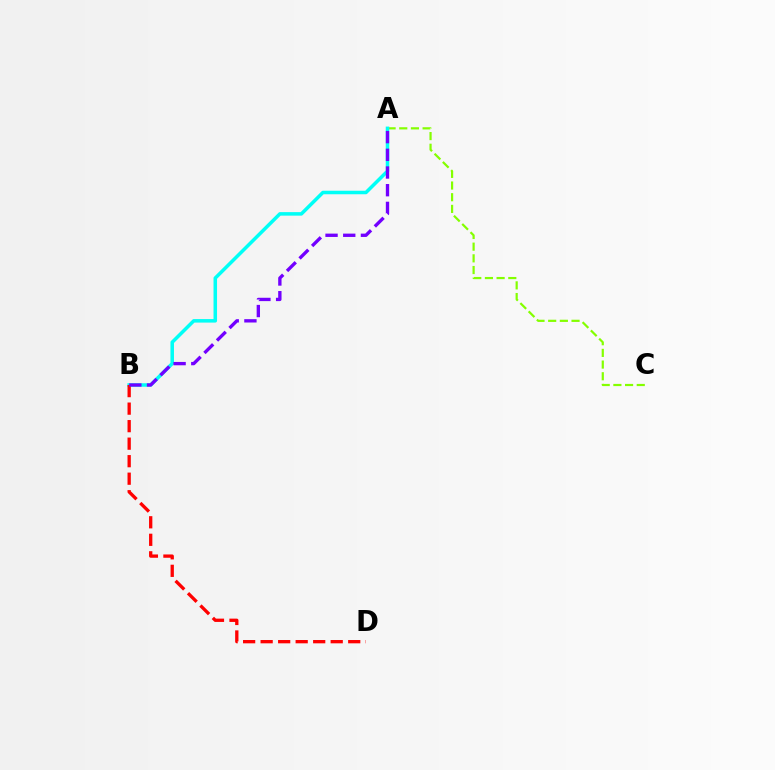{('A', 'C'): [{'color': '#84ff00', 'line_style': 'dashed', 'thickness': 1.59}], ('A', 'B'): [{'color': '#00fff6', 'line_style': 'solid', 'thickness': 2.53}, {'color': '#7200ff', 'line_style': 'dashed', 'thickness': 2.4}], ('B', 'D'): [{'color': '#ff0000', 'line_style': 'dashed', 'thickness': 2.38}]}